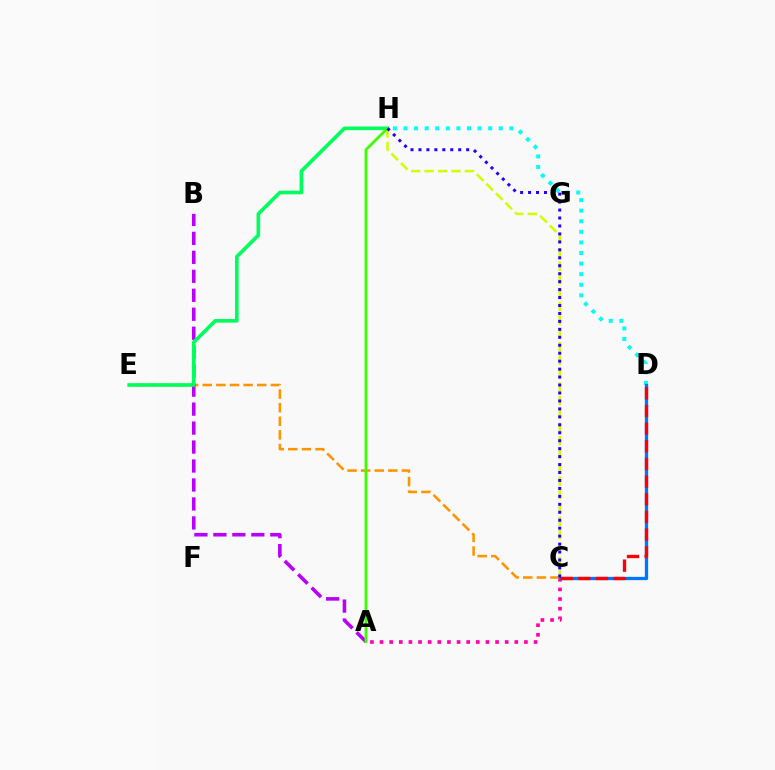{('A', 'C'): [{'color': '#ff00ac', 'line_style': 'dotted', 'thickness': 2.62}], ('C', 'E'): [{'color': '#ff9400', 'line_style': 'dashed', 'thickness': 1.85}], ('A', 'B'): [{'color': '#b900ff', 'line_style': 'dashed', 'thickness': 2.58}], ('C', 'H'): [{'color': '#d1ff00', 'line_style': 'dashed', 'thickness': 1.82}, {'color': '#2500ff', 'line_style': 'dotted', 'thickness': 2.16}], ('D', 'H'): [{'color': '#00fff6', 'line_style': 'dotted', 'thickness': 2.88}], ('C', 'D'): [{'color': '#0074ff', 'line_style': 'solid', 'thickness': 2.38}, {'color': '#ff0000', 'line_style': 'dashed', 'thickness': 2.4}], ('E', 'H'): [{'color': '#00ff5c', 'line_style': 'solid', 'thickness': 2.62}], ('A', 'H'): [{'color': '#3dff00', 'line_style': 'solid', 'thickness': 2.03}]}